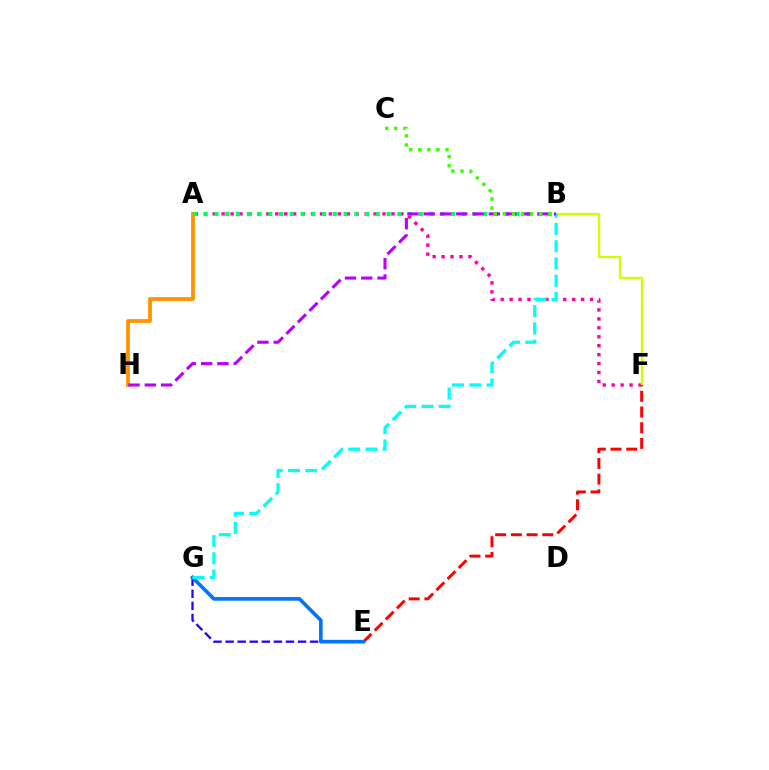{('A', 'F'): [{'color': '#ff00ac', 'line_style': 'dotted', 'thickness': 2.43}], ('E', 'G'): [{'color': '#2500ff', 'line_style': 'dashed', 'thickness': 1.64}, {'color': '#0074ff', 'line_style': 'solid', 'thickness': 2.61}], ('B', 'F'): [{'color': '#d1ff00', 'line_style': 'solid', 'thickness': 1.7}], ('A', 'H'): [{'color': '#ff9400', 'line_style': 'solid', 'thickness': 2.76}], ('E', 'F'): [{'color': '#ff0000', 'line_style': 'dashed', 'thickness': 2.13}], ('A', 'B'): [{'color': '#00ff5c', 'line_style': 'dotted', 'thickness': 2.92}], ('B', 'G'): [{'color': '#00fff6', 'line_style': 'dashed', 'thickness': 2.35}], ('B', 'H'): [{'color': '#b900ff', 'line_style': 'dashed', 'thickness': 2.21}], ('B', 'C'): [{'color': '#3dff00', 'line_style': 'dotted', 'thickness': 2.47}]}